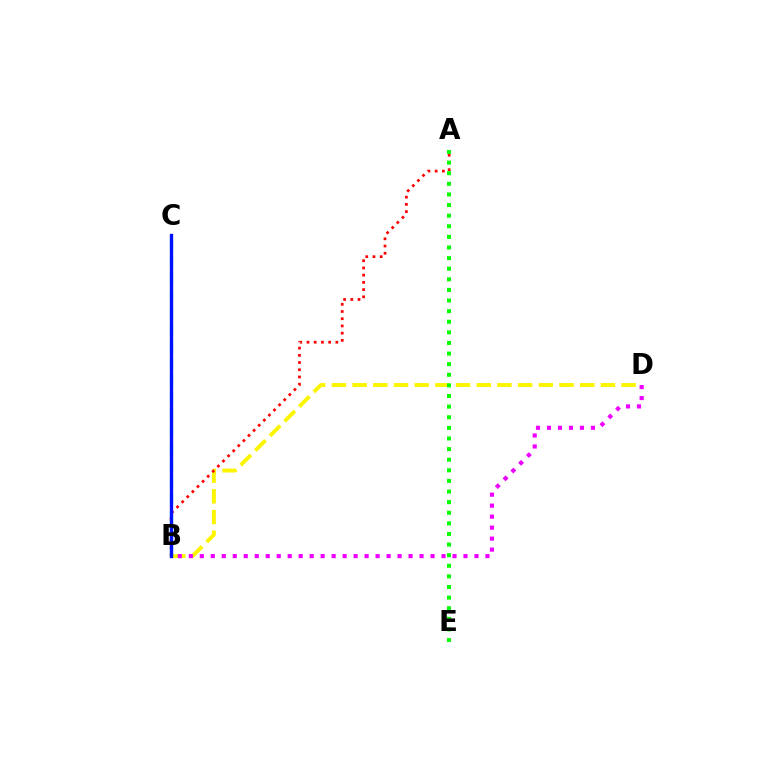{('B', 'D'): [{'color': '#fcf500', 'line_style': 'dashed', 'thickness': 2.81}, {'color': '#ee00ff', 'line_style': 'dotted', 'thickness': 2.99}], ('A', 'B'): [{'color': '#ff0000', 'line_style': 'dotted', 'thickness': 1.96}], ('B', 'C'): [{'color': '#00fff6', 'line_style': 'dashed', 'thickness': 2.31}, {'color': '#0010ff', 'line_style': 'solid', 'thickness': 2.4}], ('A', 'E'): [{'color': '#08ff00', 'line_style': 'dotted', 'thickness': 2.88}]}